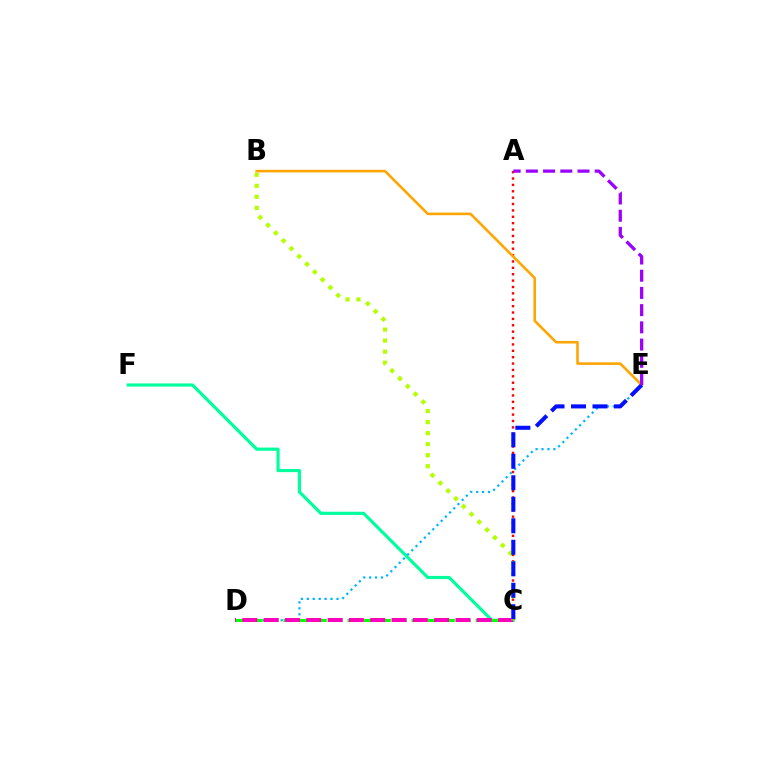{('C', 'F'): [{'color': '#00ff9d', 'line_style': 'solid', 'thickness': 2.28}], ('D', 'E'): [{'color': '#00b5ff', 'line_style': 'dotted', 'thickness': 1.61}], ('A', 'C'): [{'color': '#ff0000', 'line_style': 'dotted', 'thickness': 1.73}], ('C', 'D'): [{'color': '#08ff00', 'line_style': 'dashed', 'thickness': 2.18}, {'color': '#ff00bd', 'line_style': 'dashed', 'thickness': 2.89}], ('B', 'C'): [{'color': '#b3ff00', 'line_style': 'dotted', 'thickness': 3.0}], ('B', 'E'): [{'color': '#ffa500', 'line_style': 'solid', 'thickness': 1.87}], ('C', 'E'): [{'color': '#0010ff', 'line_style': 'dashed', 'thickness': 2.92}], ('A', 'E'): [{'color': '#9b00ff', 'line_style': 'dashed', 'thickness': 2.34}]}